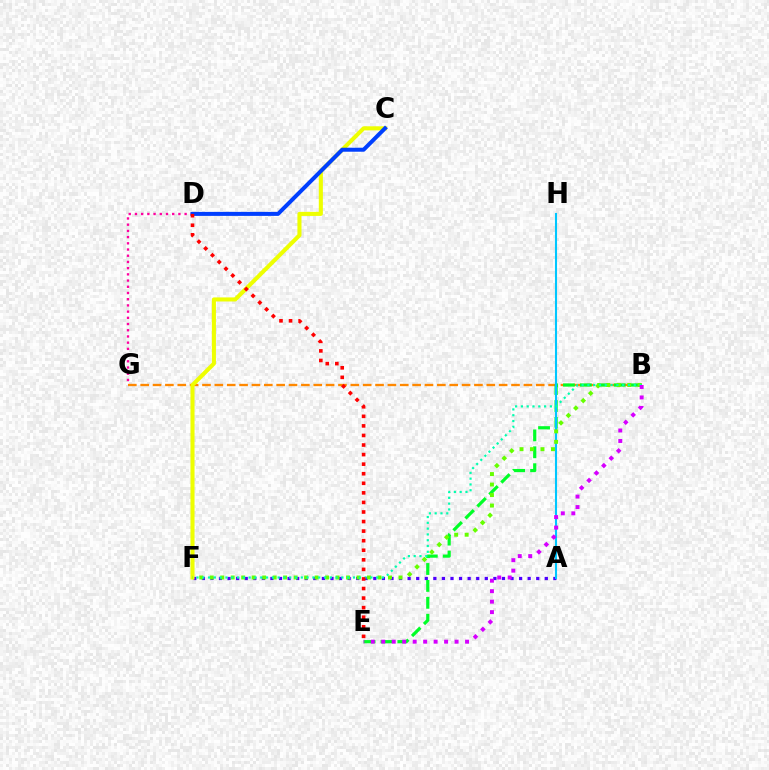{('A', 'F'): [{'color': '#4f00ff', 'line_style': 'dotted', 'thickness': 2.33}], ('B', 'G'): [{'color': '#ff8800', 'line_style': 'dashed', 'thickness': 1.68}], ('C', 'F'): [{'color': '#eeff00', 'line_style': 'solid', 'thickness': 2.93}], ('B', 'E'): [{'color': '#00ff27', 'line_style': 'dashed', 'thickness': 2.3}, {'color': '#d600ff', 'line_style': 'dotted', 'thickness': 2.85}], ('D', 'G'): [{'color': '#ff00a0', 'line_style': 'dotted', 'thickness': 1.69}], ('A', 'H'): [{'color': '#00c7ff', 'line_style': 'solid', 'thickness': 1.5}], ('B', 'F'): [{'color': '#66ff00', 'line_style': 'dotted', 'thickness': 2.85}, {'color': '#00ffaf', 'line_style': 'dotted', 'thickness': 1.58}], ('C', 'D'): [{'color': '#003fff', 'line_style': 'solid', 'thickness': 2.88}], ('D', 'E'): [{'color': '#ff0000', 'line_style': 'dotted', 'thickness': 2.6}]}